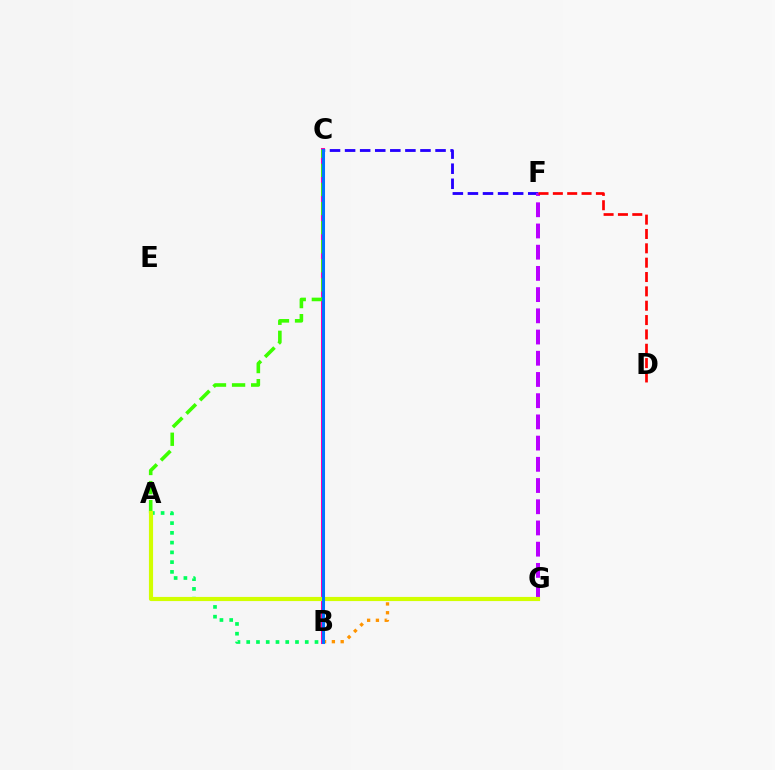{('C', 'F'): [{'color': '#2500ff', 'line_style': 'dashed', 'thickness': 2.05}], ('F', 'G'): [{'color': '#b900ff', 'line_style': 'dashed', 'thickness': 2.88}], ('A', 'B'): [{'color': '#00ff5c', 'line_style': 'dotted', 'thickness': 2.65}], ('B', 'G'): [{'color': '#ff9400', 'line_style': 'dotted', 'thickness': 2.39}], ('B', 'C'): [{'color': '#ff00ac', 'line_style': 'solid', 'thickness': 2.9}, {'color': '#00fff6', 'line_style': 'dotted', 'thickness': 1.86}, {'color': '#0074ff', 'line_style': 'solid', 'thickness': 2.18}], ('D', 'F'): [{'color': '#ff0000', 'line_style': 'dashed', 'thickness': 1.95}], ('A', 'C'): [{'color': '#3dff00', 'line_style': 'dashed', 'thickness': 2.59}], ('A', 'G'): [{'color': '#d1ff00', 'line_style': 'solid', 'thickness': 2.99}]}